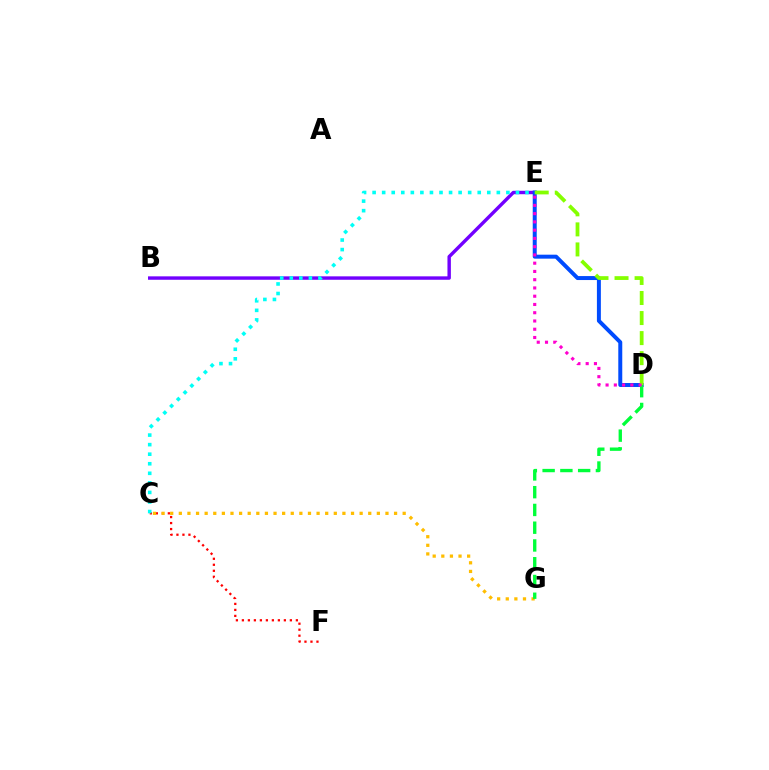{('B', 'E'): [{'color': '#7200ff', 'line_style': 'solid', 'thickness': 2.46}], ('D', 'E'): [{'color': '#004bff', 'line_style': 'solid', 'thickness': 2.86}, {'color': '#84ff00', 'line_style': 'dashed', 'thickness': 2.72}, {'color': '#ff00cf', 'line_style': 'dotted', 'thickness': 2.24}], ('C', 'F'): [{'color': '#ff0000', 'line_style': 'dotted', 'thickness': 1.63}], ('C', 'G'): [{'color': '#ffbd00', 'line_style': 'dotted', 'thickness': 2.34}], ('D', 'G'): [{'color': '#00ff39', 'line_style': 'dashed', 'thickness': 2.41}], ('C', 'E'): [{'color': '#00fff6', 'line_style': 'dotted', 'thickness': 2.6}]}